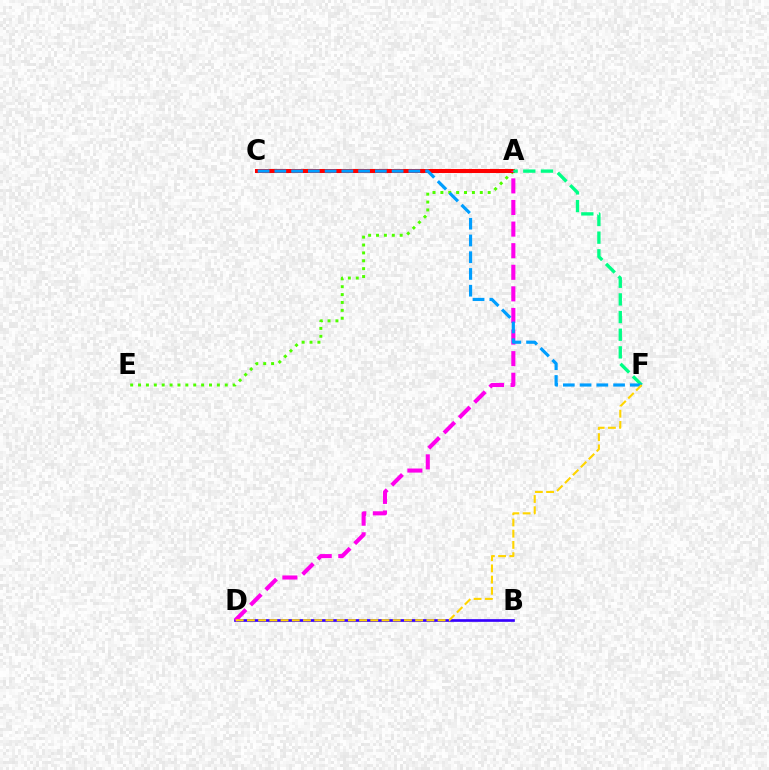{('B', 'D'): [{'color': '#3700ff', 'line_style': 'solid', 'thickness': 1.93}], ('A', 'E'): [{'color': '#4fff00', 'line_style': 'dotted', 'thickness': 2.14}], ('A', 'C'): [{'color': '#ff0000', 'line_style': 'solid', 'thickness': 2.9}], ('A', 'D'): [{'color': '#ff00ed', 'line_style': 'dashed', 'thickness': 2.93}], ('A', 'F'): [{'color': '#00ff86', 'line_style': 'dashed', 'thickness': 2.4}], ('C', 'F'): [{'color': '#009eff', 'line_style': 'dashed', 'thickness': 2.28}], ('D', 'F'): [{'color': '#ffd500', 'line_style': 'dashed', 'thickness': 1.52}]}